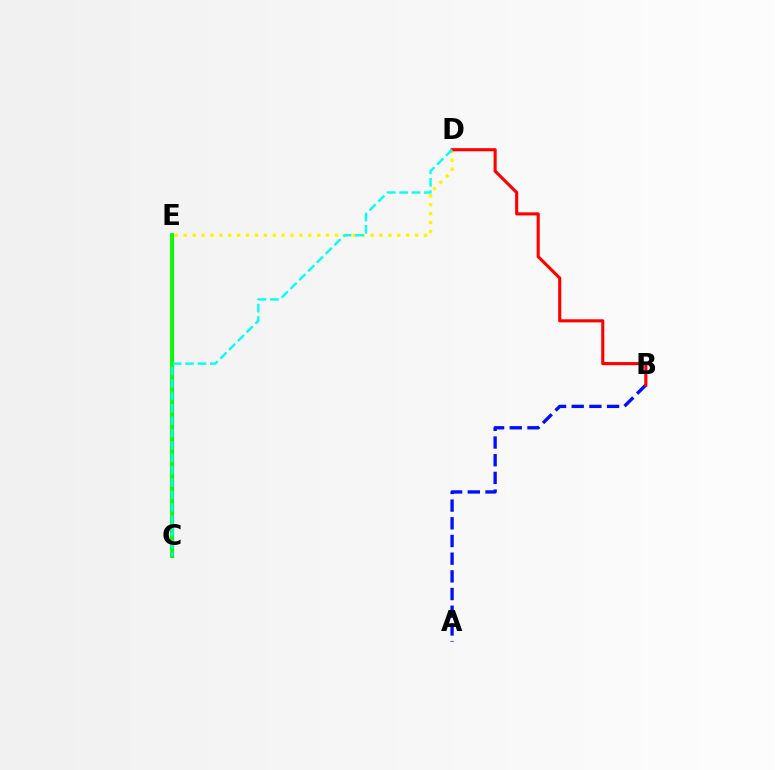{('C', 'E'): [{'color': '#ee00ff', 'line_style': 'solid', 'thickness': 2.31}, {'color': '#08ff00', 'line_style': 'solid', 'thickness': 2.76}], ('D', 'E'): [{'color': '#fcf500', 'line_style': 'dotted', 'thickness': 2.42}], ('A', 'B'): [{'color': '#0010ff', 'line_style': 'dashed', 'thickness': 2.4}], ('B', 'D'): [{'color': '#ff0000', 'line_style': 'solid', 'thickness': 2.24}], ('C', 'D'): [{'color': '#00fff6', 'line_style': 'dashed', 'thickness': 1.68}]}